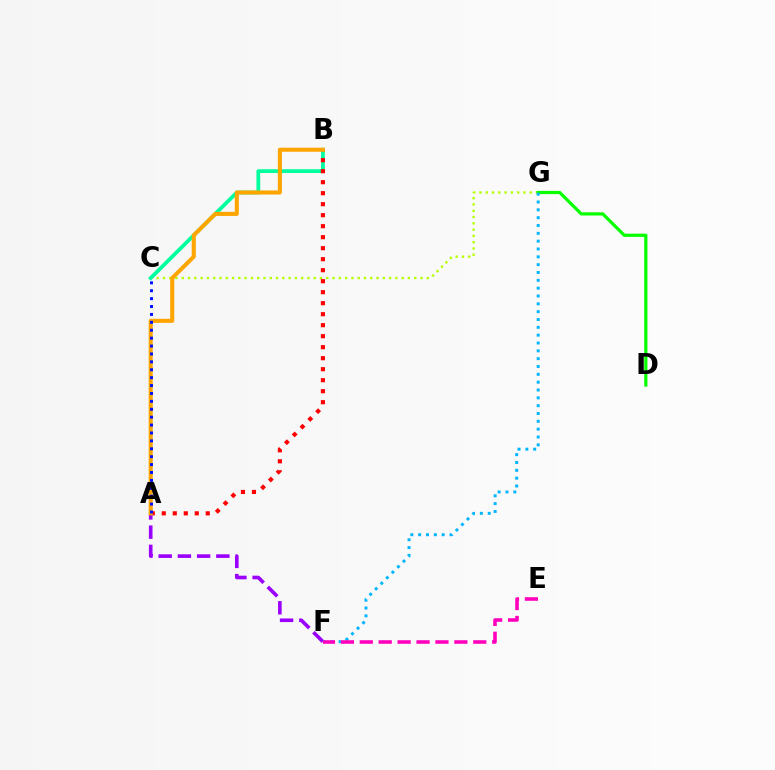{('C', 'G'): [{'color': '#b3ff00', 'line_style': 'dotted', 'thickness': 1.71}], ('B', 'C'): [{'color': '#00ff9d', 'line_style': 'solid', 'thickness': 2.71}], ('A', 'B'): [{'color': '#ff0000', 'line_style': 'dotted', 'thickness': 2.99}, {'color': '#ffa500', 'line_style': 'solid', 'thickness': 2.93}], ('D', 'G'): [{'color': '#08ff00', 'line_style': 'solid', 'thickness': 2.33}], ('A', 'F'): [{'color': '#9b00ff', 'line_style': 'dashed', 'thickness': 2.61}], ('F', 'G'): [{'color': '#00b5ff', 'line_style': 'dotted', 'thickness': 2.13}], ('E', 'F'): [{'color': '#ff00bd', 'line_style': 'dashed', 'thickness': 2.57}], ('A', 'C'): [{'color': '#0010ff', 'line_style': 'dotted', 'thickness': 2.15}]}